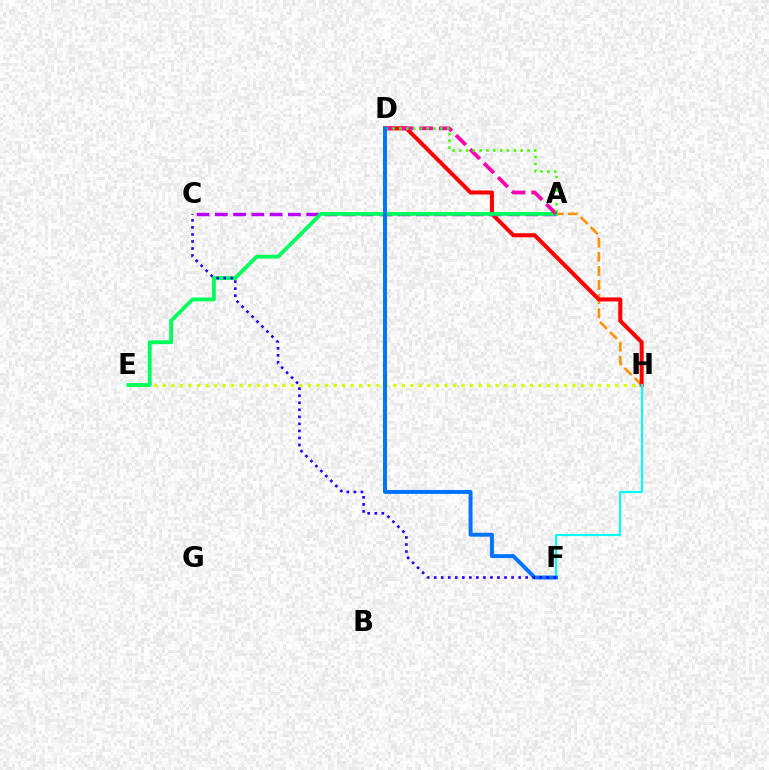{('A', 'H'): [{'color': '#ff9400', 'line_style': 'dashed', 'thickness': 1.92}], ('D', 'H'): [{'color': '#ff0000', 'line_style': 'solid', 'thickness': 2.9}], ('E', 'H'): [{'color': '#d1ff00', 'line_style': 'dotted', 'thickness': 2.32}], ('F', 'H'): [{'color': '#00fff6', 'line_style': 'solid', 'thickness': 1.54}], ('A', 'C'): [{'color': '#b900ff', 'line_style': 'dashed', 'thickness': 2.48}], ('A', 'E'): [{'color': '#00ff5c', 'line_style': 'solid', 'thickness': 2.75}], ('A', 'D'): [{'color': '#ff00ac', 'line_style': 'dashed', 'thickness': 2.69}, {'color': '#3dff00', 'line_style': 'dotted', 'thickness': 1.85}], ('D', 'F'): [{'color': '#0074ff', 'line_style': 'solid', 'thickness': 2.84}], ('C', 'F'): [{'color': '#2500ff', 'line_style': 'dotted', 'thickness': 1.91}]}